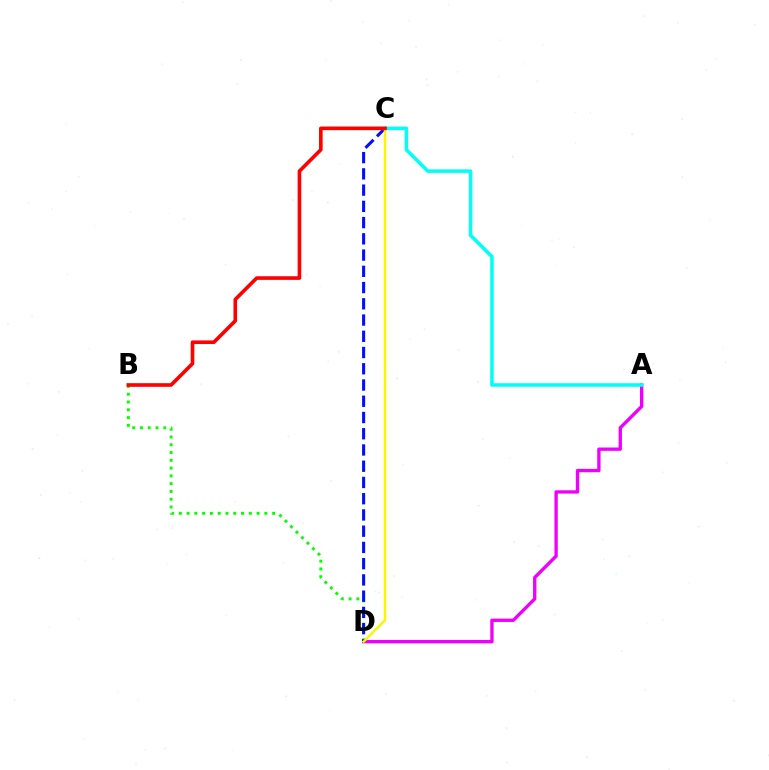{('A', 'D'): [{'color': '#ee00ff', 'line_style': 'solid', 'thickness': 2.4}], ('B', 'D'): [{'color': '#08ff00', 'line_style': 'dotted', 'thickness': 2.11}], ('C', 'D'): [{'color': '#0010ff', 'line_style': 'dashed', 'thickness': 2.21}, {'color': '#fcf500', 'line_style': 'solid', 'thickness': 1.74}], ('A', 'C'): [{'color': '#00fff6', 'line_style': 'solid', 'thickness': 2.54}], ('B', 'C'): [{'color': '#ff0000', 'line_style': 'solid', 'thickness': 2.61}]}